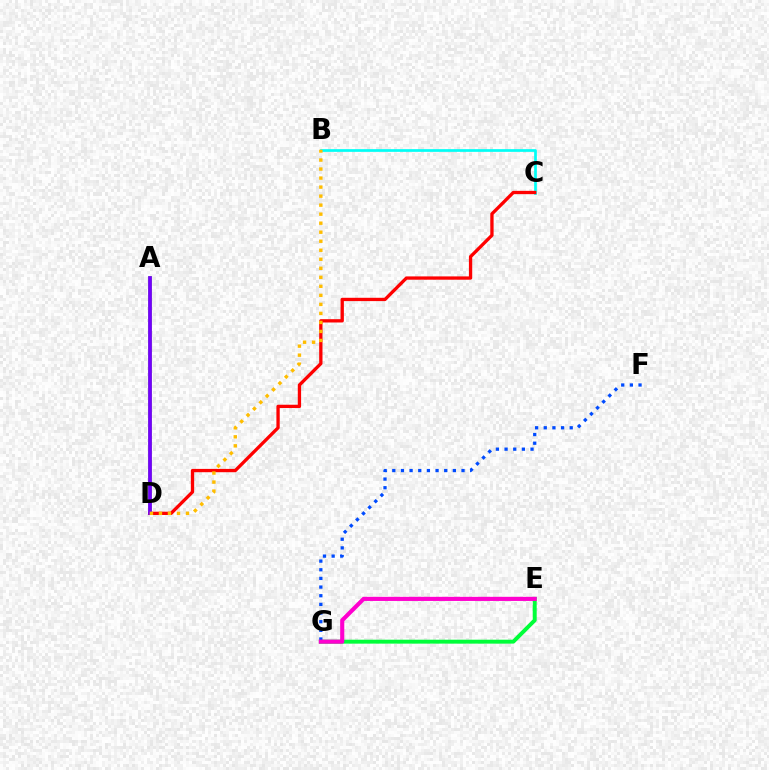{('E', 'G'): [{'color': '#00ff39', 'line_style': 'solid', 'thickness': 2.83}, {'color': '#ff00cf', 'line_style': 'solid', 'thickness': 2.97}], ('B', 'C'): [{'color': '#00fff6', 'line_style': 'solid', 'thickness': 1.94}], ('A', 'D'): [{'color': '#84ff00', 'line_style': 'solid', 'thickness': 2.53}, {'color': '#7200ff', 'line_style': 'solid', 'thickness': 2.71}], ('F', 'G'): [{'color': '#004bff', 'line_style': 'dotted', 'thickness': 2.35}], ('C', 'D'): [{'color': '#ff0000', 'line_style': 'solid', 'thickness': 2.38}], ('B', 'D'): [{'color': '#ffbd00', 'line_style': 'dotted', 'thickness': 2.45}]}